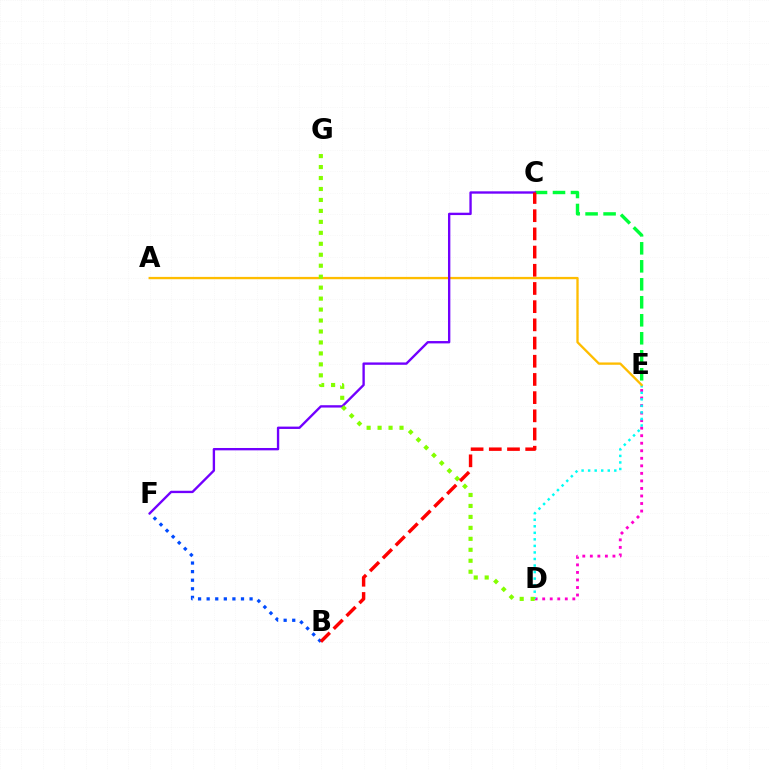{('D', 'E'): [{'color': '#ff00cf', 'line_style': 'dotted', 'thickness': 2.05}, {'color': '#00fff6', 'line_style': 'dotted', 'thickness': 1.78}], ('B', 'F'): [{'color': '#004bff', 'line_style': 'dotted', 'thickness': 2.33}], ('C', 'E'): [{'color': '#00ff39', 'line_style': 'dashed', 'thickness': 2.44}], ('A', 'E'): [{'color': '#ffbd00', 'line_style': 'solid', 'thickness': 1.67}], ('C', 'F'): [{'color': '#7200ff', 'line_style': 'solid', 'thickness': 1.7}], ('D', 'G'): [{'color': '#84ff00', 'line_style': 'dotted', 'thickness': 2.98}], ('B', 'C'): [{'color': '#ff0000', 'line_style': 'dashed', 'thickness': 2.47}]}